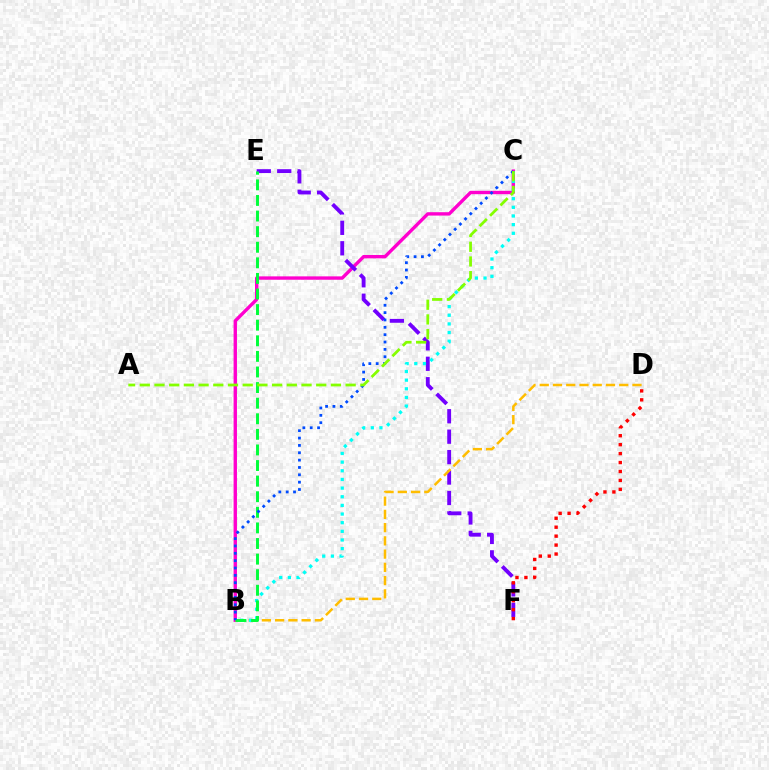{('B', 'C'): [{'color': '#ff00cf', 'line_style': 'solid', 'thickness': 2.43}, {'color': '#00fff6', 'line_style': 'dotted', 'thickness': 2.35}, {'color': '#004bff', 'line_style': 'dotted', 'thickness': 2.0}], ('E', 'F'): [{'color': '#7200ff', 'line_style': 'dashed', 'thickness': 2.78}], ('B', 'D'): [{'color': '#ffbd00', 'line_style': 'dashed', 'thickness': 1.8}], ('B', 'E'): [{'color': '#00ff39', 'line_style': 'dashed', 'thickness': 2.12}], ('A', 'C'): [{'color': '#84ff00', 'line_style': 'dashed', 'thickness': 2.0}], ('D', 'F'): [{'color': '#ff0000', 'line_style': 'dotted', 'thickness': 2.43}]}